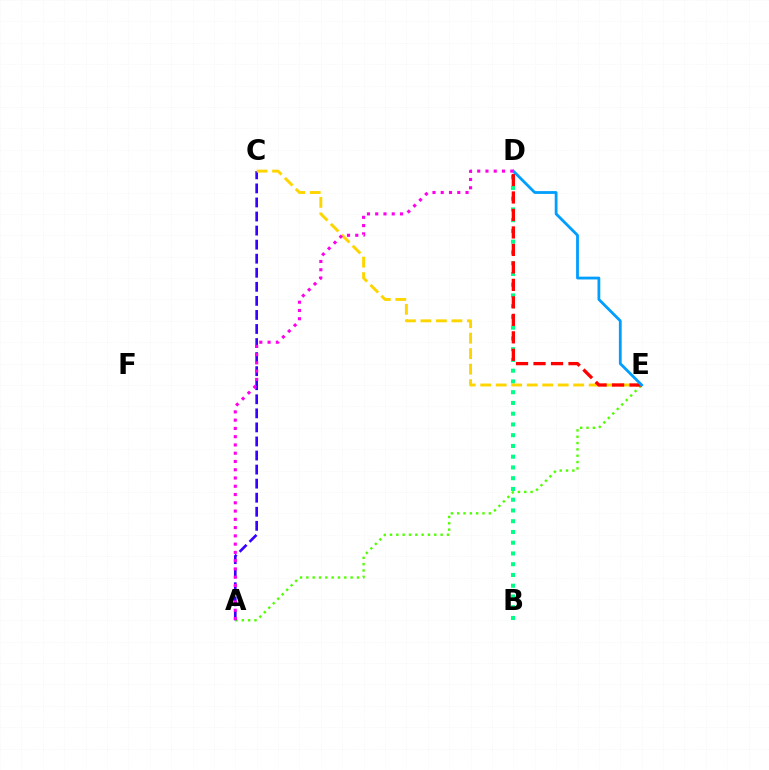{('A', 'E'): [{'color': '#4fff00', 'line_style': 'dotted', 'thickness': 1.72}], ('B', 'D'): [{'color': '#00ff86', 'line_style': 'dotted', 'thickness': 2.92}], ('A', 'C'): [{'color': '#3700ff', 'line_style': 'dashed', 'thickness': 1.91}], ('C', 'E'): [{'color': '#ffd500', 'line_style': 'dashed', 'thickness': 2.11}], ('D', 'E'): [{'color': '#ff0000', 'line_style': 'dashed', 'thickness': 2.38}, {'color': '#009eff', 'line_style': 'solid', 'thickness': 2.01}], ('A', 'D'): [{'color': '#ff00ed', 'line_style': 'dotted', 'thickness': 2.25}]}